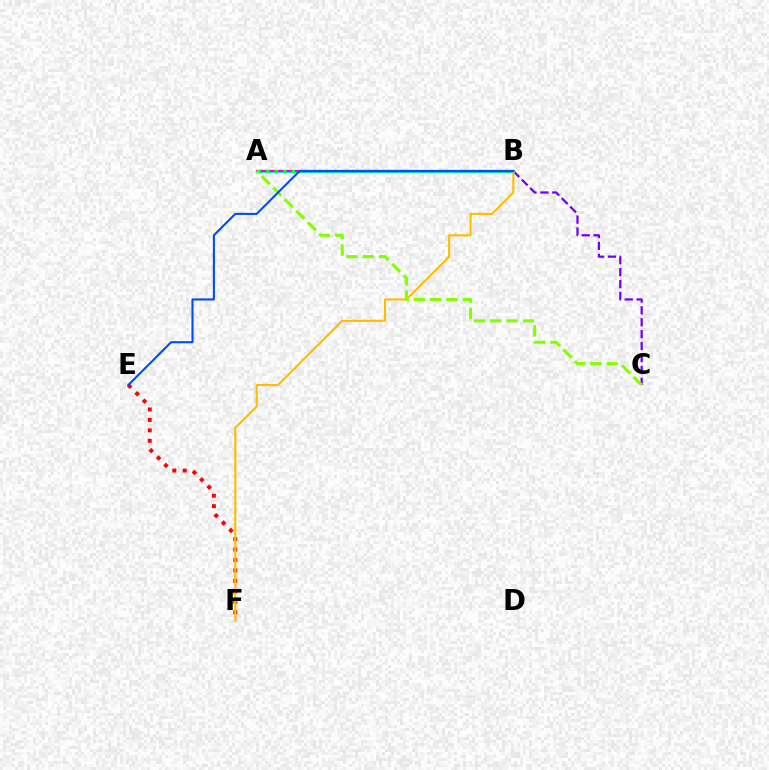{('E', 'F'): [{'color': '#ff0000', 'line_style': 'dotted', 'thickness': 2.84}], ('B', 'C'): [{'color': '#7200ff', 'line_style': 'dashed', 'thickness': 1.62}], ('A', 'B'): [{'color': '#00fff6', 'line_style': 'solid', 'thickness': 2.21}, {'color': '#ff00cf', 'line_style': 'solid', 'thickness': 1.63}, {'color': '#00ff39', 'line_style': 'dotted', 'thickness': 2.33}], ('B', 'F'): [{'color': '#ffbd00', 'line_style': 'solid', 'thickness': 1.53}], ('A', 'C'): [{'color': '#84ff00', 'line_style': 'dashed', 'thickness': 2.21}], ('B', 'E'): [{'color': '#004bff', 'line_style': 'solid', 'thickness': 1.51}]}